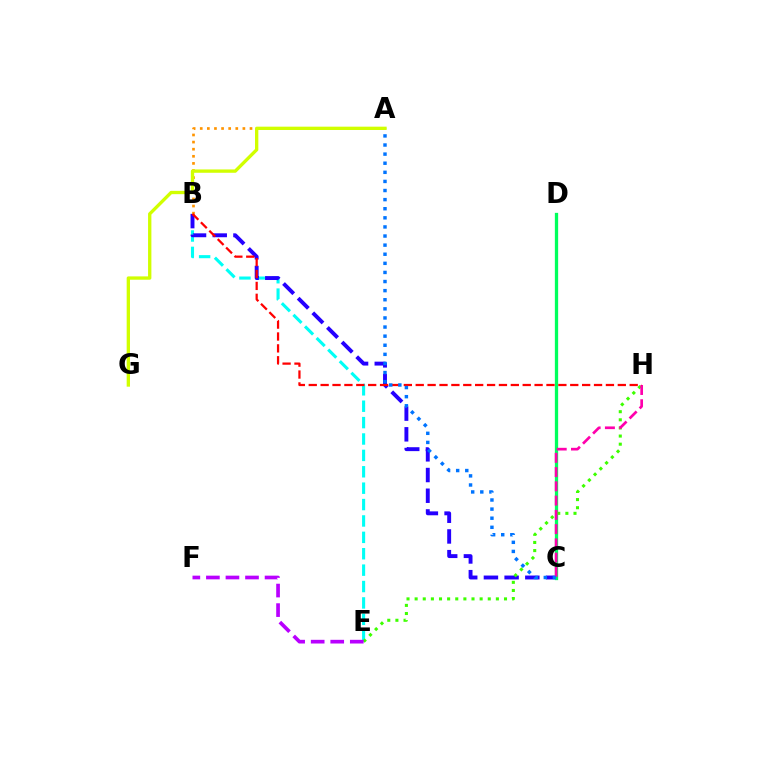{('B', 'E'): [{'color': '#00fff6', 'line_style': 'dashed', 'thickness': 2.23}], ('B', 'C'): [{'color': '#2500ff', 'line_style': 'dashed', 'thickness': 2.81}], ('C', 'D'): [{'color': '#00ff5c', 'line_style': 'solid', 'thickness': 2.37}], ('E', 'H'): [{'color': '#3dff00', 'line_style': 'dotted', 'thickness': 2.21}], ('A', 'B'): [{'color': '#ff9400', 'line_style': 'dotted', 'thickness': 1.93}], ('E', 'F'): [{'color': '#b900ff', 'line_style': 'dashed', 'thickness': 2.66}], ('C', 'H'): [{'color': '#ff00ac', 'line_style': 'dashed', 'thickness': 1.94}], ('B', 'H'): [{'color': '#ff0000', 'line_style': 'dashed', 'thickness': 1.61}], ('A', 'C'): [{'color': '#0074ff', 'line_style': 'dotted', 'thickness': 2.47}], ('A', 'G'): [{'color': '#d1ff00', 'line_style': 'solid', 'thickness': 2.4}]}